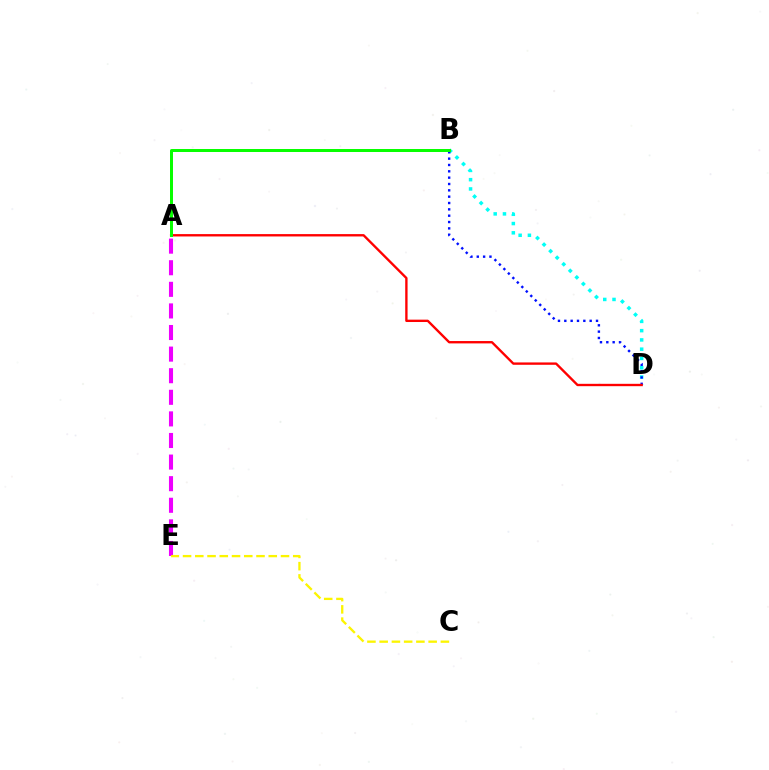{('B', 'D'): [{'color': '#00fff6', 'line_style': 'dotted', 'thickness': 2.52}, {'color': '#0010ff', 'line_style': 'dotted', 'thickness': 1.72}], ('A', 'E'): [{'color': '#ee00ff', 'line_style': 'dashed', 'thickness': 2.93}], ('A', 'D'): [{'color': '#ff0000', 'line_style': 'solid', 'thickness': 1.7}], ('A', 'B'): [{'color': '#08ff00', 'line_style': 'solid', 'thickness': 2.16}], ('C', 'E'): [{'color': '#fcf500', 'line_style': 'dashed', 'thickness': 1.66}]}